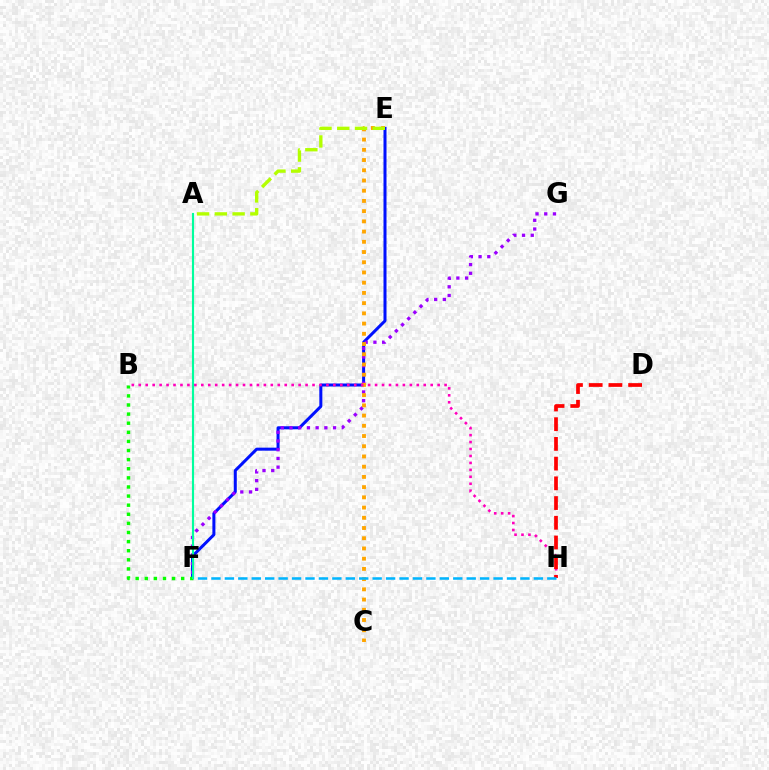{('E', 'F'): [{'color': '#0010ff', 'line_style': 'solid', 'thickness': 2.17}], ('B', 'F'): [{'color': '#08ff00', 'line_style': 'dotted', 'thickness': 2.47}], ('F', 'G'): [{'color': '#9b00ff', 'line_style': 'dotted', 'thickness': 2.37}], ('C', 'E'): [{'color': '#ffa500', 'line_style': 'dotted', 'thickness': 2.78}], ('B', 'H'): [{'color': '#ff00bd', 'line_style': 'dotted', 'thickness': 1.89}], ('D', 'H'): [{'color': '#ff0000', 'line_style': 'dashed', 'thickness': 2.68}], ('A', 'F'): [{'color': '#00ff9d', 'line_style': 'solid', 'thickness': 1.54}], ('A', 'E'): [{'color': '#b3ff00', 'line_style': 'dashed', 'thickness': 2.41}], ('F', 'H'): [{'color': '#00b5ff', 'line_style': 'dashed', 'thickness': 1.83}]}